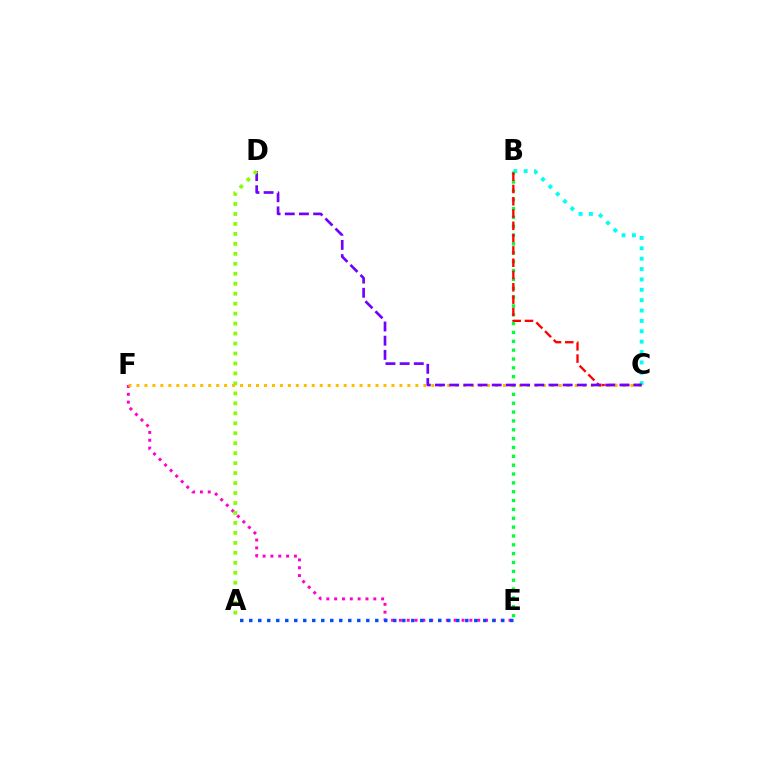{('E', 'F'): [{'color': '#ff00cf', 'line_style': 'dotted', 'thickness': 2.13}], ('B', 'C'): [{'color': '#00fff6', 'line_style': 'dotted', 'thickness': 2.82}, {'color': '#ff0000', 'line_style': 'dashed', 'thickness': 1.67}], ('B', 'E'): [{'color': '#00ff39', 'line_style': 'dotted', 'thickness': 2.4}], ('A', 'E'): [{'color': '#004bff', 'line_style': 'dotted', 'thickness': 2.45}], ('C', 'F'): [{'color': '#ffbd00', 'line_style': 'dotted', 'thickness': 2.16}], ('C', 'D'): [{'color': '#7200ff', 'line_style': 'dashed', 'thickness': 1.93}], ('A', 'D'): [{'color': '#84ff00', 'line_style': 'dotted', 'thickness': 2.71}]}